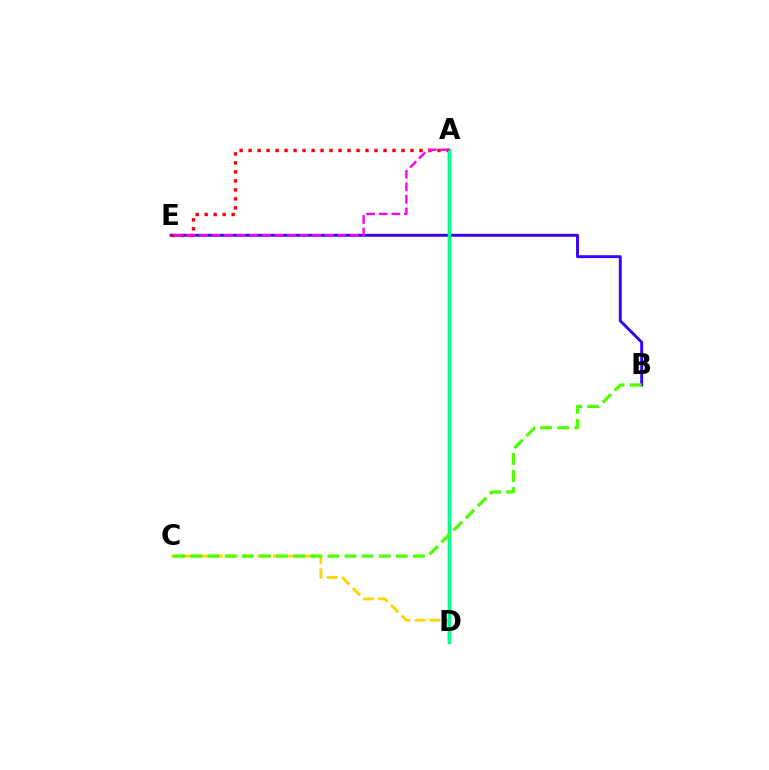{('B', 'E'): [{'color': '#3700ff', 'line_style': 'solid', 'thickness': 2.09}], ('A', 'E'): [{'color': '#ff0000', 'line_style': 'dotted', 'thickness': 2.44}, {'color': '#ff00ed', 'line_style': 'dashed', 'thickness': 1.71}], ('C', 'D'): [{'color': '#ffd500', 'line_style': 'dashed', 'thickness': 2.05}], ('A', 'D'): [{'color': '#009eff', 'line_style': 'solid', 'thickness': 1.7}, {'color': '#00ff86', 'line_style': 'solid', 'thickness': 2.37}], ('B', 'C'): [{'color': '#4fff00', 'line_style': 'dashed', 'thickness': 2.33}]}